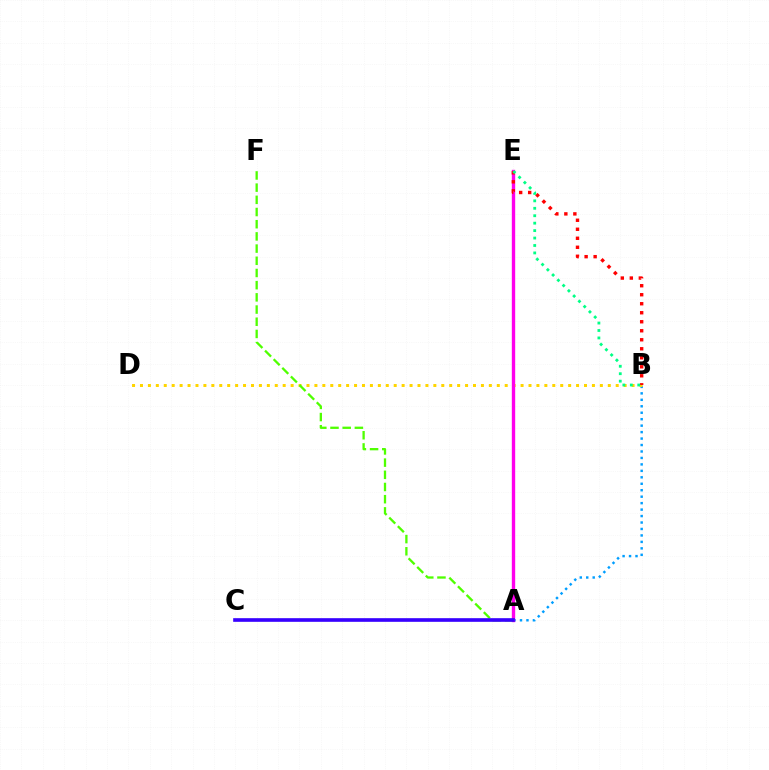{('A', 'B'): [{'color': '#009eff', 'line_style': 'dotted', 'thickness': 1.75}], ('B', 'D'): [{'color': '#ffd500', 'line_style': 'dotted', 'thickness': 2.15}], ('A', 'E'): [{'color': '#ff00ed', 'line_style': 'solid', 'thickness': 2.43}], ('A', 'F'): [{'color': '#4fff00', 'line_style': 'dashed', 'thickness': 1.66}], ('A', 'C'): [{'color': '#3700ff', 'line_style': 'solid', 'thickness': 2.62}], ('B', 'E'): [{'color': '#ff0000', 'line_style': 'dotted', 'thickness': 2.45}, {'color': '#00ff86', 'line_style': 'dotted', 'thickness': 2.02}]}